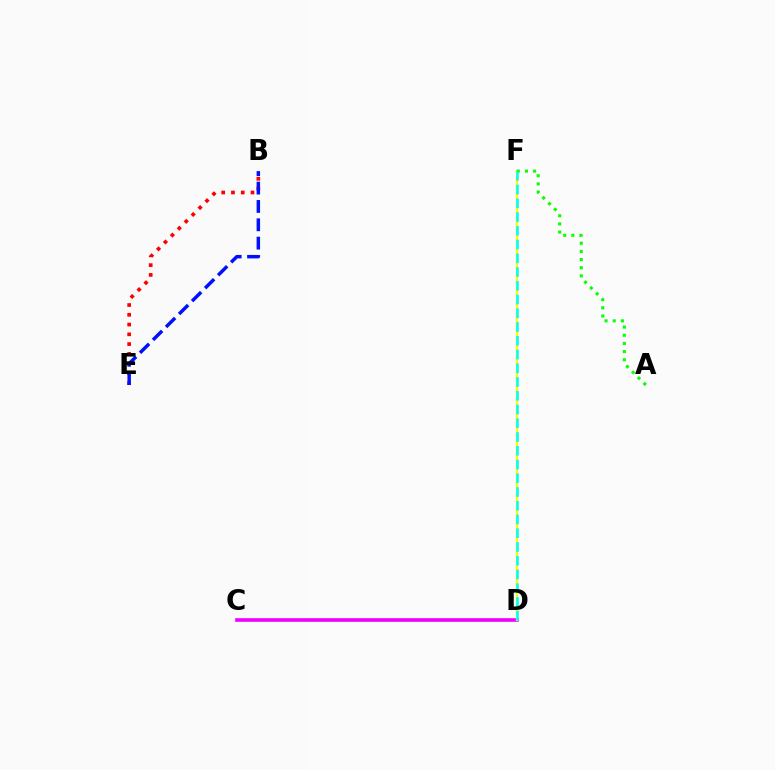{('C', 'D'): [{'color': '#ee00ff', 'line_style': 'solid', 'thickness': 2.6}], ('B', 'E'): [{'color': '#ff0000', 'line_style': 'dotted', 'thickness': 2.65}, {'color': '#0010ff', 'line_style': 'dashed', 'thickness': 2.49}], ('D', 'F'): [{'color': '#fcf500', 'line_style': 'solid', 'thickness': 1.64}, {'color': '#00fff6', 'line_style': 'dashed', 'thickness': 1.87}], ('A', 'F'): [{'color': '#08ff00', 'line_style': 'dotted', 'thickness': 2.22}]}